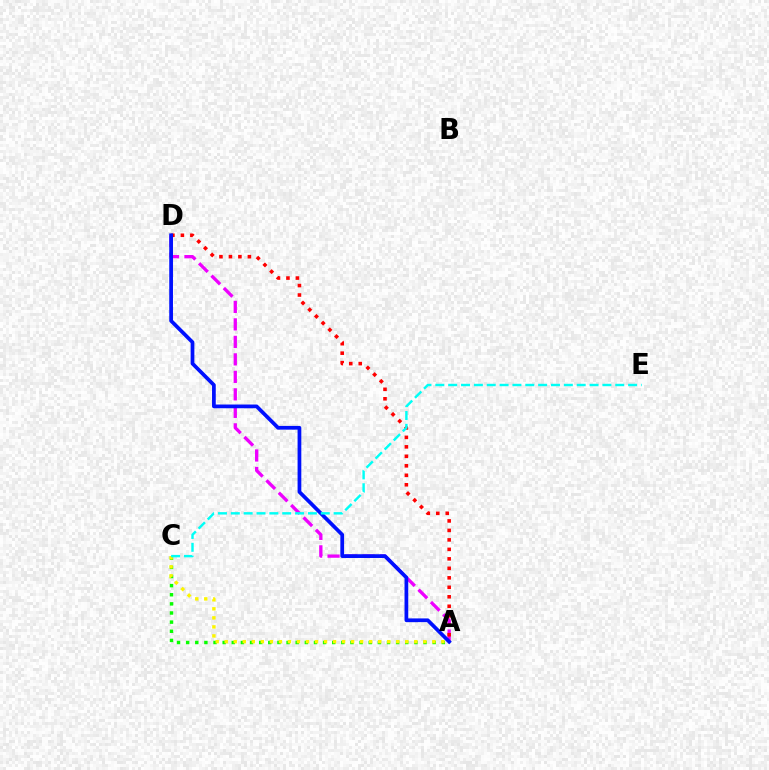{('A', 'D'): [{'color': '#ee00ff', 'line_style': 'dashed', 'thickness': 2.38}, {'color': '#ff0000', 'line_style': 'dotted', 'thickness': 2.58}, {'color': '#0010ff', 'line_style': 'solid', 'thickness': 2.69}], ('A', 'C'): [{'color': '#08ff00', 'line_style': 'dotted', 'thickness': 2.48}, {'color': '#fcf500', 'line_style': 'dotted', 'thickness': 2.45}], ('C', 'E'): [{'color': '#00fff6', 'line_style': 'dashed', 'thickness': 1.75}]}